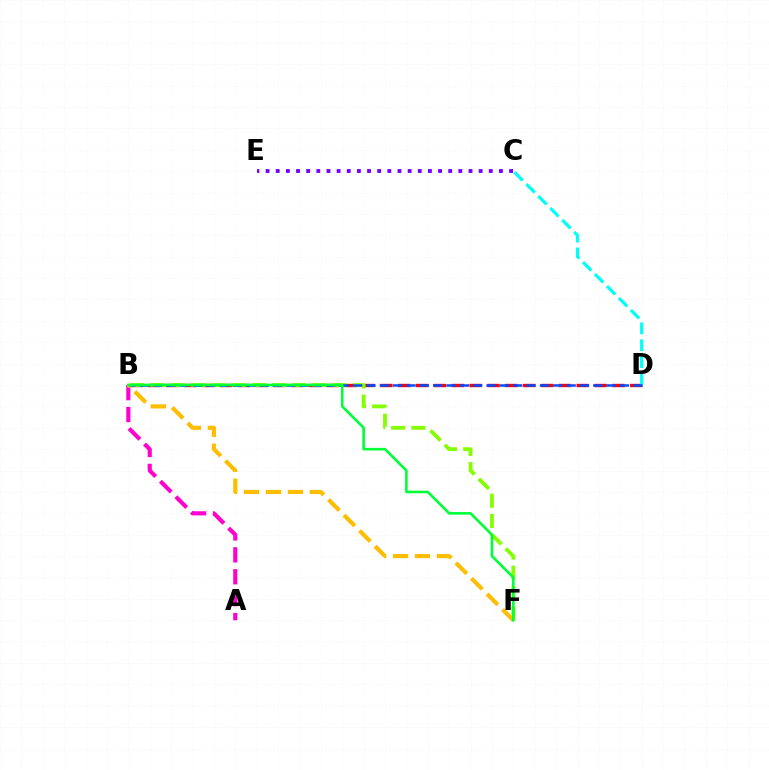{('B', 'D'): [{'color': '#ff0000', 'line_style': 'dashed', 'thickness': 2.42}, {'color': '#004bff', 'line_style': 'dashed', 'thickness': 1.81}], ('B', 'F'): [{'color': '#84ff00', 'line_style': 'dashed', 'thickness': 2.75}, {'color': '#ffbd00', 'line_style': 'dashed', 'thickness': 2.98}, {'color': '#00ff39', 'line_style': 'solid', 'thickness': 1.88}], ('C', 'D'): [{'color': '#00fff6', 'line_style': 'dashed', 'thickness': 2.3}], ('A', 'B'): [{'color': '#ff00cf', 'line_style': 'dashed', 'thickness': 2.98}], ('C', 'E'): [{'color': '#7200ff', 'line_style': 'dotted', 'thickness': 2.76}]}